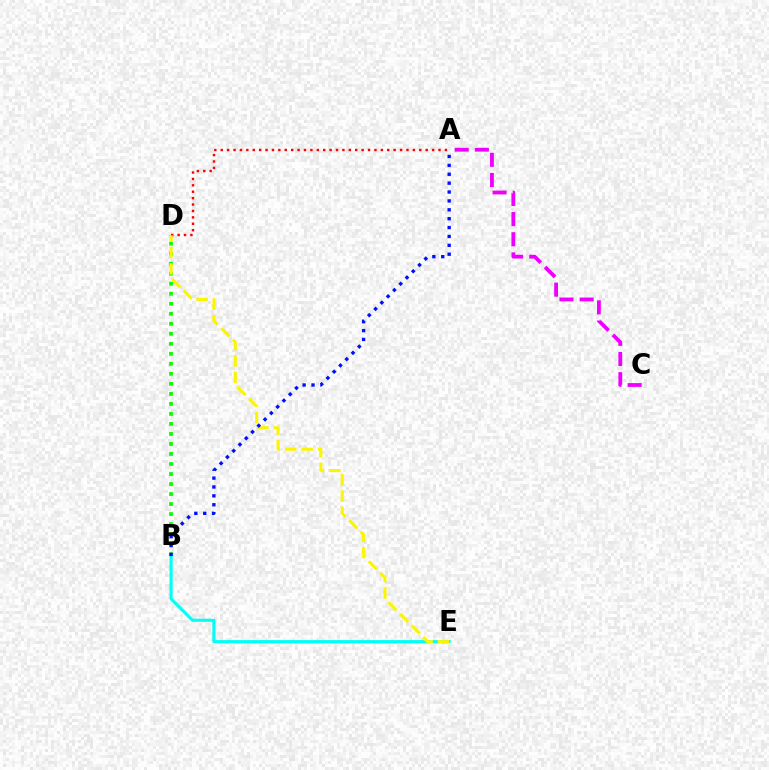{('A', 'C'): [{'color': '#ee00ff', 'line_style': 'dashed', 'thickness': 2.74}], ('B', 'D'): [{'color': '#08ff00', 'line_style': 'dotted', 'thickness': 2.72}], ('A', 'D'): [{'color': '#ff0000', 'line_style': 'dotted', 'thickness': 1.74}], ('B', 'E'): [{'color': '#00fff6', 'line_style': 'solid', 'thickness': 2.24}], ('D', 'E'): [{'color': '#fcf500', 'line_style': 'dashed', 'thickness': 2.23}], ('A', 'B'): [{'color': '#0010ff', 'line_style': 'dotted', 'thickness': 2.41}]}